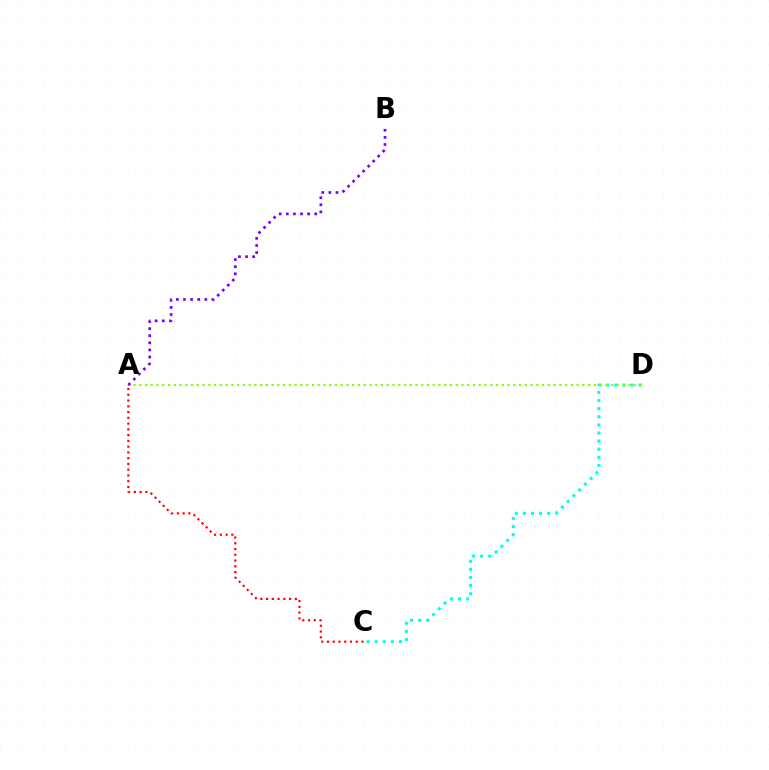{('C', 'D'): [{'color': '#00fff6', 'line_style': 'dotted', 'thickness': 2.2}], ('A', 'C'): [{'color': '#ff0000', 'line_style': 'dotted', 'thickness': 1.56}], ('A', 'D'): [{'color': '#84ff00', 'line_style': 'dotted', 'thickness': 1.56}], ('A', 'B'): [{'color': '#7200ff', 'line_style': 'dotted', 'thickness': 1.93}]}